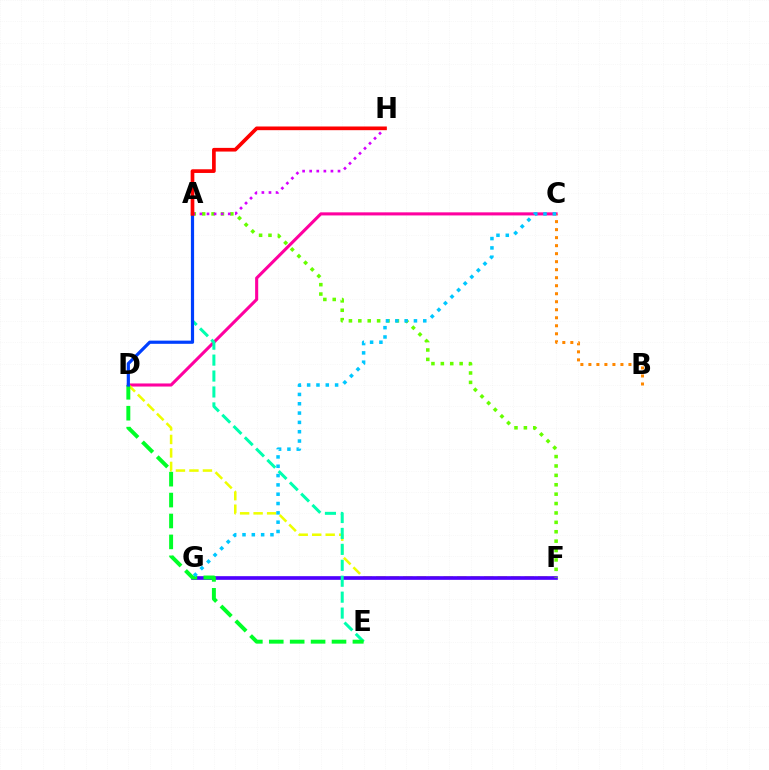{('C', 'D'): [{'color': '#ff00a0', 'line_style': 'solid', 'thickness': 2.22}], ('B', 'C'): [{'color': '#ff8800', 'line_style': 'dotted', 'thickness': 2.18}], ('D', 'F'): [{'color': '#eeff00', 'line_style': 'dashed', 'thickness': 1.83}], ('F', 'G'): [{'color': '#4f00ff', 'line_style': 'solid', 'thickness': 2.64}], ('A', 'E'): [{'color': '#00ffaf', 'line_style': 'dashed', 'thickness': 2.16}], ('A', 'F'): [{'color': '#66ff00', 'line_style': 'dotted', 'thickness': 2.55}], ('A', 'H'): [{'color': '#d600ff', 'line_style': 'dotted', 'thickness': 1.92}, {'color': '#ff0000', 'line_style': 'solid', 'thickness': 2.65}], ('D', 'E'): [{'color': '#00ff27', 'line_style': 'dashed', 'thickness': 2.84}], ('C', 'G'): [{'color': '#00c7ff', 'line_style': 'dotted', 'thickness': 2.53}], ('A', 'D'): [{'color': '#003fff', 'line_style': 'solid', 'thickness': 2.29}]}